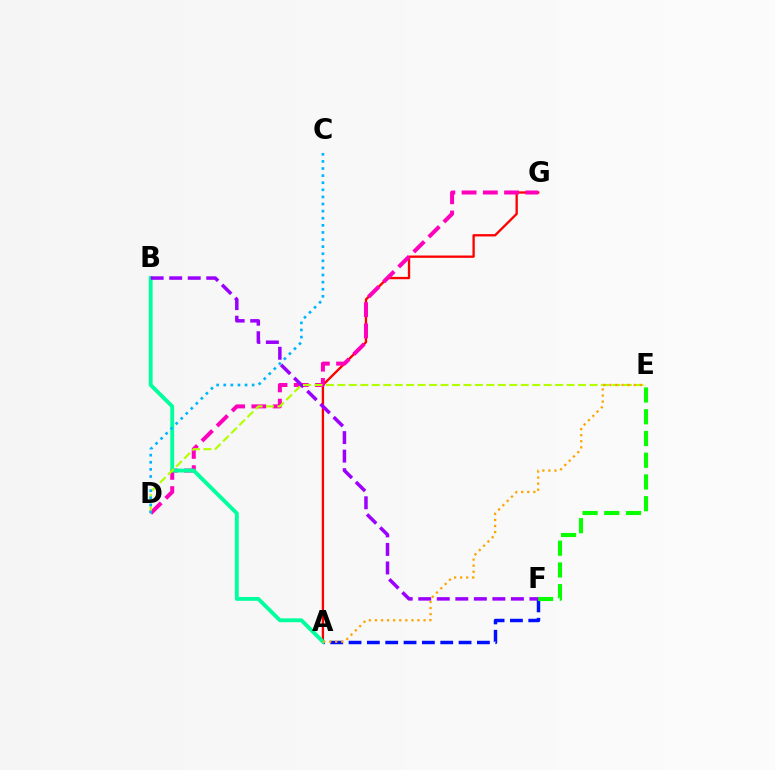{('A', 'F'): [{'color': '#0010ff', 'line_style': 'dashed', 'thickness': 2.49}], ('E', 'F'): [{'color': '#08ff00', 'line_style': 'dashed', 'thickness': 2.95}], ('A', 'G'): [{'color': '#ff0000', 'line_style': 'solid', 'thickness': 1.68}], ('D', 'G'): [{'color': '#ff00bd', 'line_style': 'dashed', 'thickness': 2.89}], ('A', 'B'): [{'color': '#00ff9d', 'line_style': 'solid', 'thickness': 2.78}], ('B', 'F'): [{'color': '#9b00ff', 'line_style': 'dashed', 'thickness': 2.52}], ('D', 'E'): [{'color': '#b3ff00', 'line_style': 'dashed', 'thickness': 1.56}], ('A', 'E'): [{'color': '#ffa500', 'line_style': 'dotted', 'thickness': 1.65}], ('C', 'D'): [{'color': '#00b5ff', 'line_style': 'dotted', 'thickness': 1.93}]}